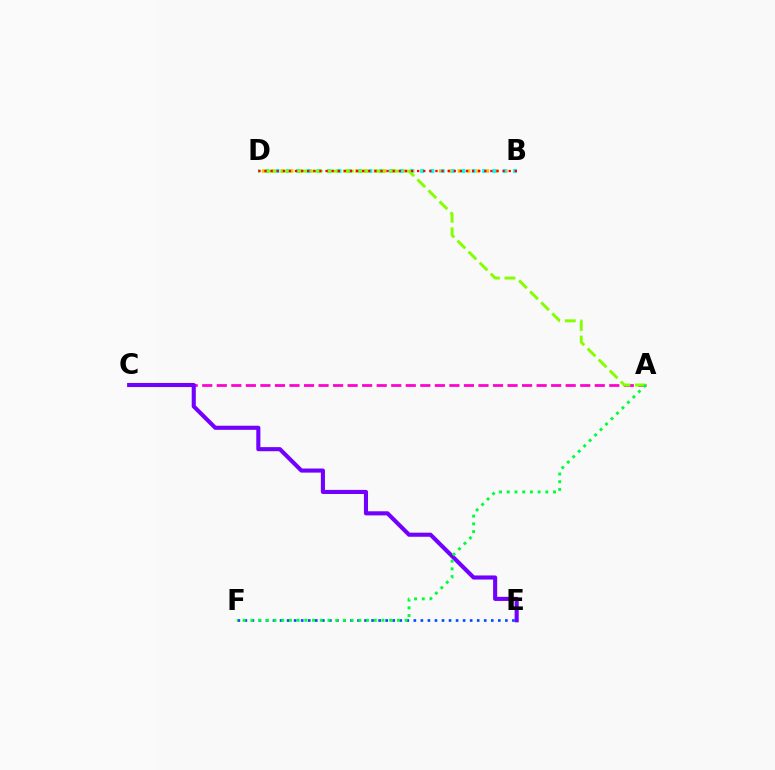{('B', 'D'): [{'color': '#ffbd00', 'line_style': 'dotted', 'thickness': 2.53}, {'color': '#00fff6', 'line_style': 'dotted', 'thickness': 2.81}, {'color': '#ff0000', 'line_style': 'dotted', 'thickness': 1.66}], ('A', 'C'): [{'color': '#ff00cf', 'line_style': 'dashed', 'thickness': 1.97}], ('C', 'E'): [{'color': '#7200ff', 'line_style': 'solid', 'thickness': 2.95}], ('A', 'D'): [{'color': '#84ff00', 'line_style': 'dashed', 'thickness': 2.12}], ('E', 'F'): [{'color': '#004bff', 'line_style': 'dotted', 'thickness': 1.91}], ('A', 'F'): [{'color': '#00ff39', 'line_style': 'dotted', 'thickness': 2.1}]}